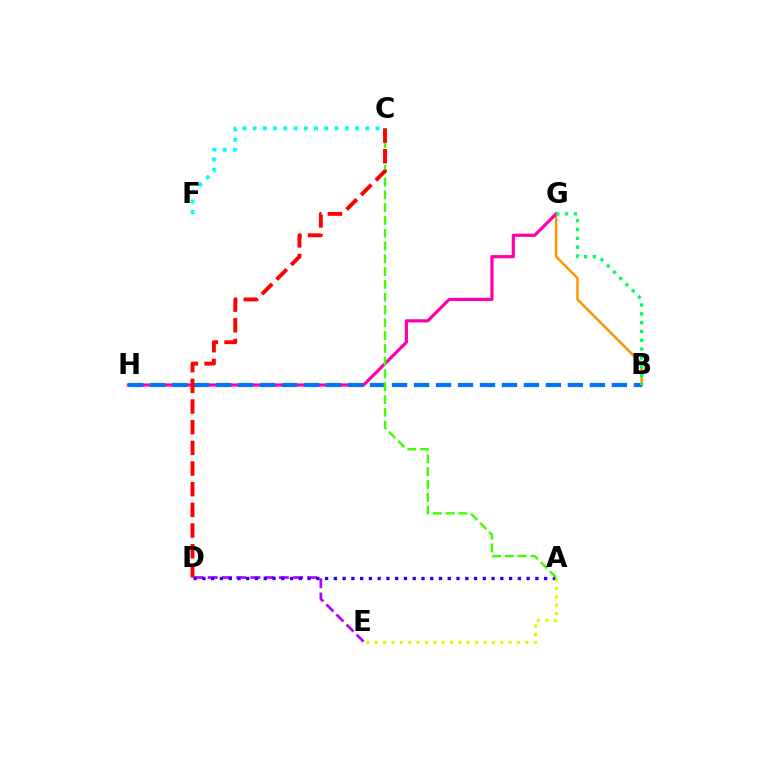{('B', 'G'): [{'color': '#ff9400', 'line_style': 'solid', 'thickness': 1.8}, {'color': '#00ff5c', 'line_style': 'dotted', 'thickness': 2.4}], ('G', 'H'): [{'color': '#ff00ac', 'line_style': 'solid', 'thickness': 2.29}], ('D', 'E'): [{'color': '#b900ff', 'line_style': 'dashed', 'thickness': 1.93}], ('B', 'H'): [{'color': '#0074ff', 'line_style': 'dashed', 'thickness': 2.99}], ('A', 'D'): [{'color': '#2500ff', 'line_style': 'dotted', 'thickness': 2.38}], ('C', 'F'): [{'color': '#00fff6', 'line_style': 'dotted', 'thickness': 2.78}], ('A', 'C'): [{'color': '#3dff00', 'line_style': 'dashed', 'thickness': 1.74}], ('C', 'D'): [{'color': '#ff0000', 'line_style': 'dashed', 'thickness': 2.81}], ('A', 'E'): [{'color': '#d1ff00', 'line_style': 'dotted', 'thickness': 2.27}]}